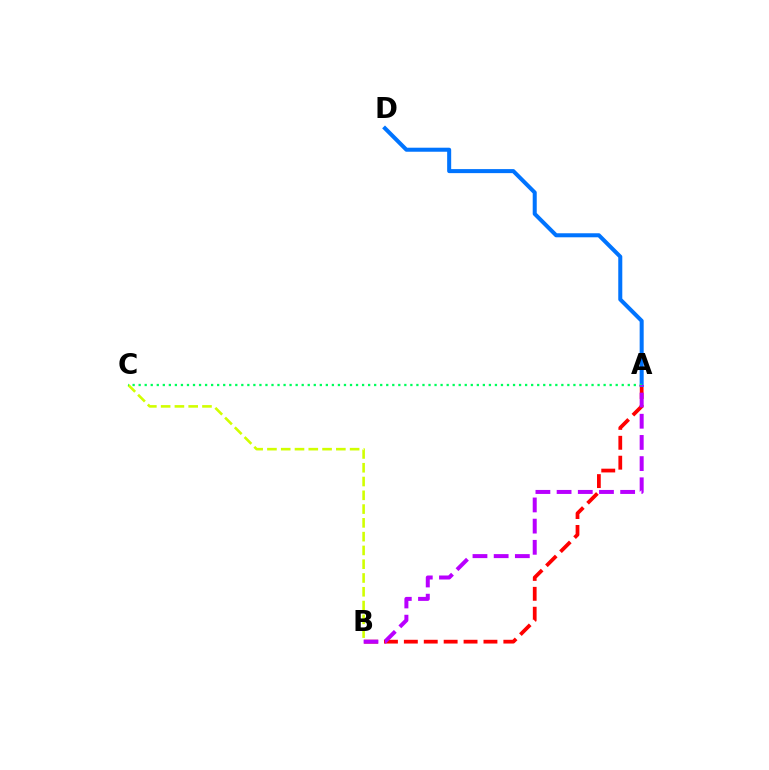{('A', 'B'): [{'color': '#ff0000', 'line_style': 'dashed', 'thickness': 2.7}, {'color': '#b900ff', 'line_style': 'dashed', 'thickness': 2.88}], ('B', 'C'): [{'color': '#d1ff00', 'line_style': 'dashed', 'thickness': 1.87}], ('A', 'D'): [{'color': '#0074ff', 'line_style': 'solid', 'thickness': 2.9}], ('A', 'C'): [{'color': '#00ff5c', 'line_style': 'dotted', 'thickness': 1.64}]}